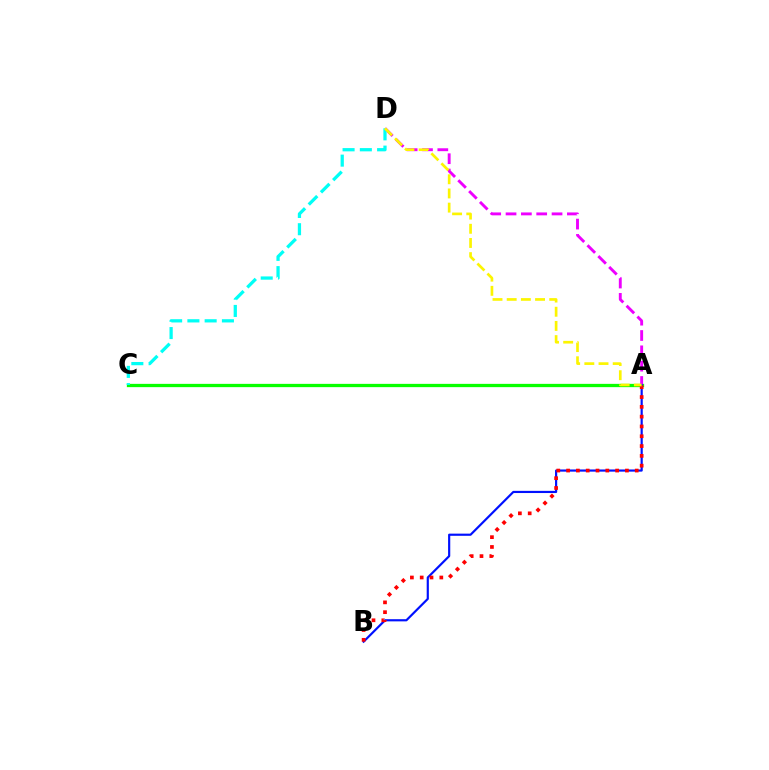{('A', 'C'): [{'color': '#08ff00', 'line_style': 'solid', 'thickness': 2.37}], ('A', 'D'): [{'color': '#ee00ff', 'line_style': 'dashed', 'thickness': 2.08}, {'color': '#fcf500', 'line_style': 'dashed', 'thickness': 1.93}], ('A', 'B'): [{'color': '#0010ff', 'line_style': 'solid', 'thickness': 1.56}, {'color': '#ff0000', 'line_style': 'dotted', 'thickness': 2.66}], ('C', 'D'): [{'color': '#00fff6', 'line_style': 'dashed', 'thickness': 2.34}]}